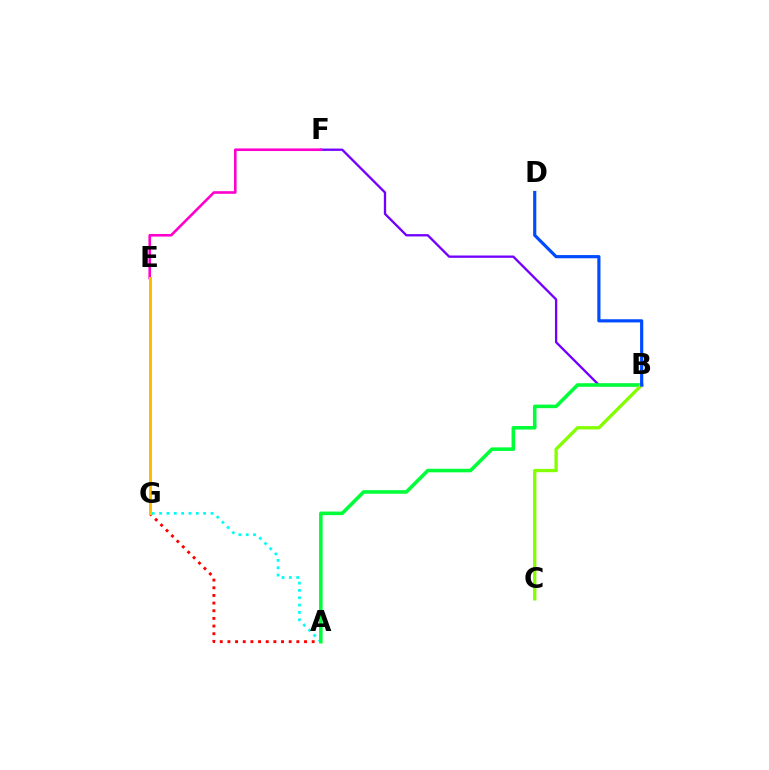{('B', 'F'): [{'color': '#7200ff', 'line_style': 'solid', 'thickness': 1.67}], ('A', 'G'): [{'color': '#ff0000', 'line_style': 'dotted', 'thickness': 2.08}, {'color': '#00fff6', 'line_style': 'dotted', 'thickness': 1.99}], ('E', 'F'): [{'color': '#ff00cf', 'line_style': 'solid', 'thickness': 1.89}], ('E', 'G'): [{'color': '#ffbd00', 'line_style': 'solid', 'thickness': 2.15}], ('A', 'B'): [{'color': '#00ff39', 'line_style': 'solid', 'thickness': 2.56}], ('B', 'C'): [{'color': '#84ff00', 'line_style': 'solid', 'thickness': 2.38}], ('B', 'D'): [{'color': '#004bff', 'line_style': 'solid', 'thickness': 2.28}]}